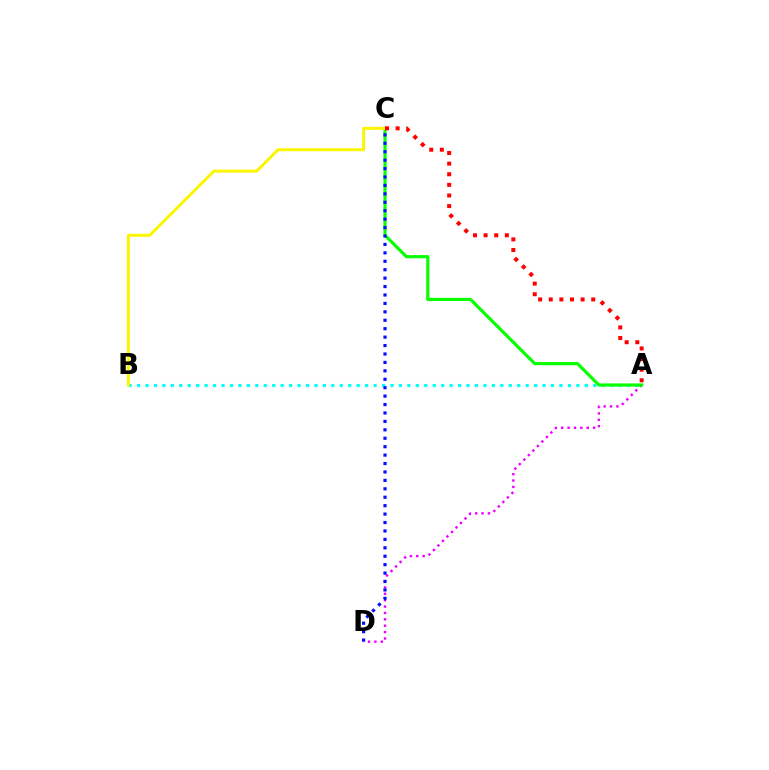{('A', 'D'): [{'color': '#ee00ff', 'line_style': 'dotted', 'thickness': 1.73}], ('A', 'B'): [{'color': '#00fff6', 'line_style': 'dotted', 'thickness': 2.3}], ('A', 'C'): [{'color': '#08ff00', 'line_style': 'solid', 'thickness': 2.27}, {'color': '#ff0000', 'line_style': 'dotted', 'thickness': 2.88}], ('B', 'C'): [{'color': '#fcf500', 'line_style': 'solid', 'thickness': 2.15}], ('C', 'D'): [{'color': '#0010ff', 'line_style': 'dotted', 'thickness': 2.29}]}